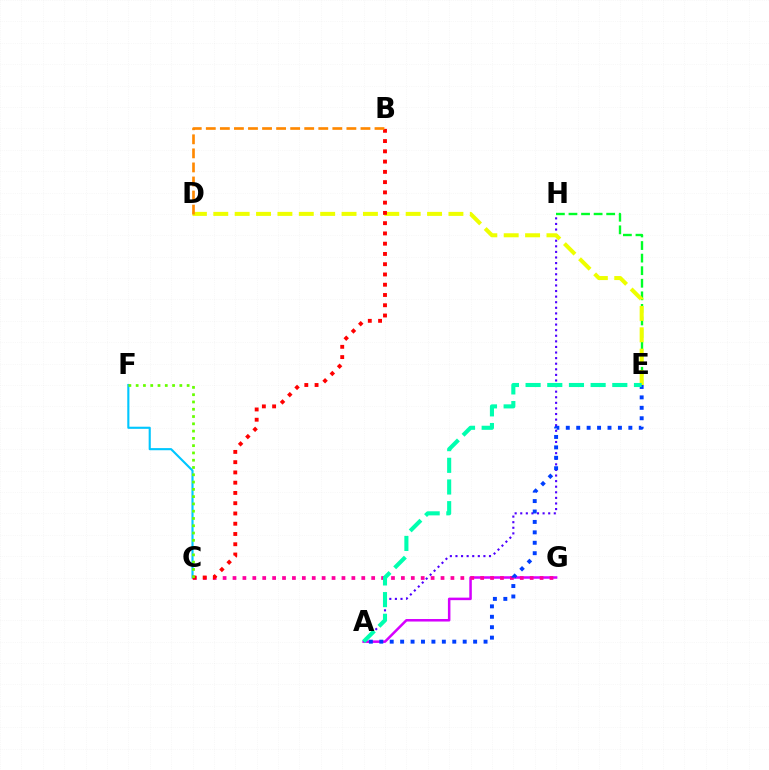{('A', 'G'): [{'color': '#d600ff', 'line_style': 'solid', 'thickness': 1.81}], ('C', 'G'): [{'color': '#ff00a0', 'line_style': 'dotted', 'thickness': 2.69}], ('A', 'H'): [{'color': '#4f00ff', 'line_style': 'dotted', 'thickness': 1.52}], ('A', 'E'): [{'color': '#003fff', 'line_style': 'dotted', 'thickness': 2.83}, {'color': '#00ffaf', 'line_style': 'dashed', 'thickness': 2.94}], ('E', 'H'): [{'color': '#00ff27', 'line_style': 'dashed', 'thickness': 1.71}], ('C', 'F'): [{'color': '#00c7ff', 'line_style': 'solid', 'thickness': 1.53}, {'color': '#66ff00', 'line_style': 'dotted', 'thickness': 1.98}], ('D', 'E'): [{'color': '#eeff00', 'line_style': 'dashed', 'thickness': 2.9}], ('B', 'C'): [{'color': '#ff0000', 'line_style': 'dotted', 'thickness': 2.79}], ('B', 'D'): [{'color': '#ff8800', 'line_style': 'dashed', 'thickness': 1.91}]}